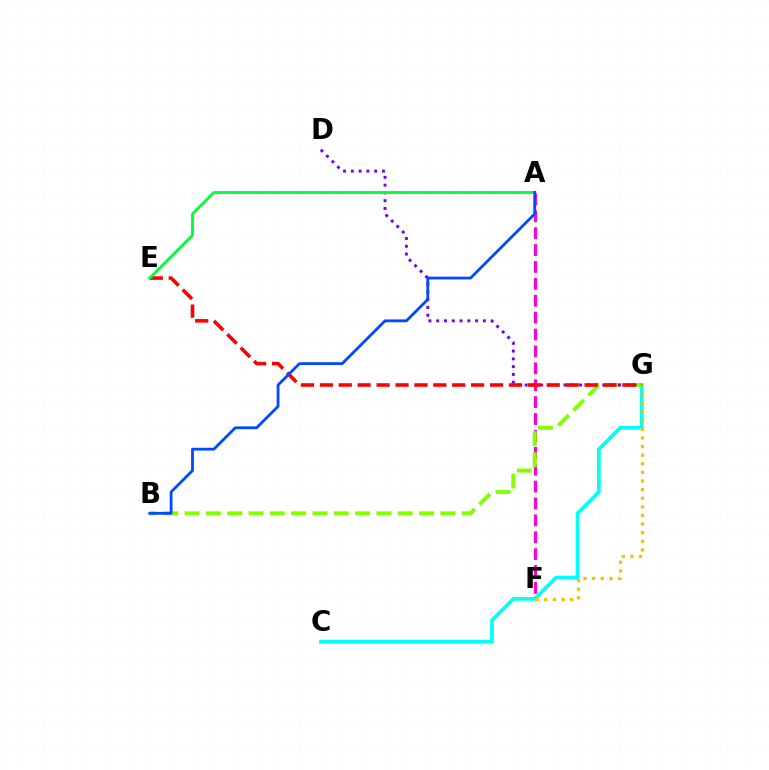{('A', 'F'): [{'color': '#ff00cf', 'line_style': 'dashed', 'thickness': 2.29}], ('C', 'G'): [{'color': '#00fff6', 'line_style': 'solid', 'thickness': 2.63}], ('B', 'G'): [{'color': '#84ff00', 'line_style': 'dashed', 'thickness': 2.9}], ('D', 'G'): [{'color': '#7200ff', 'line_style': 'dotted', 'thickness': 2.11}], ('E', 'G'): [{'color': '#ff0000', 'line_style': 'dashed', 'thickness': 2.57}], ('F', 'G'): [{'color': '#ffbd00', 'line_style': 'dotted', 'thickness': 2.34}], ('A', 'E'): [{'color': '#00ff39', 'line_style': 'solid', 'thickness': 2.06}], ('A', 'B'): [{'color': '#004bff', 'line_style': 'solid', 'thickness': 2.02}]}